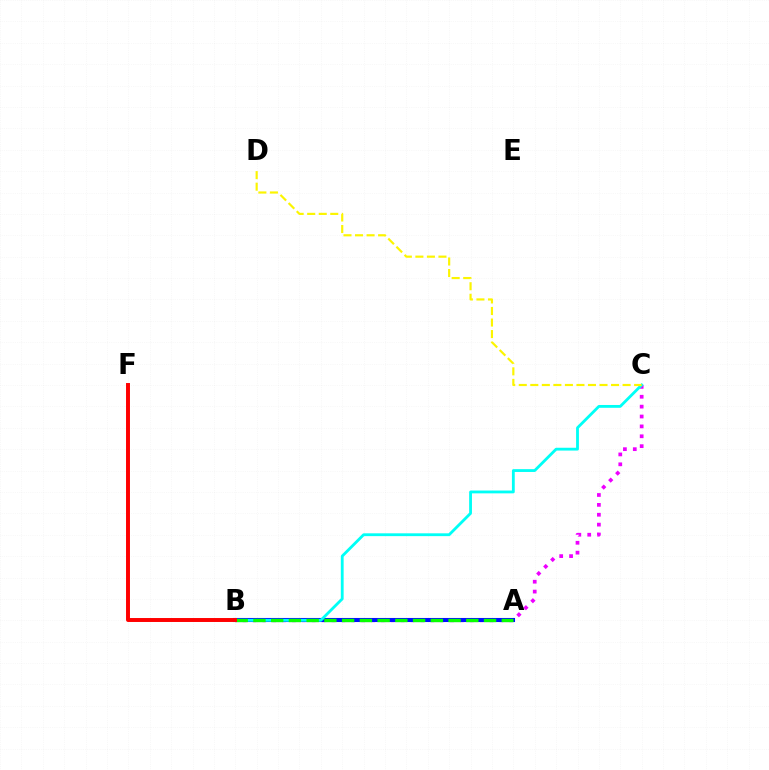{('B', 'C'): [{'color': '#ee00ff', 'line_style': 'dotted', 'thickness': 2.69}, {'color': '#00fff6', 'line_style': 'solid', 'thickness': 2.03}], ('A', 'B'): [{'color': '#0010ff', 'line_style': 'solid', 'thickness': 2.93}, {'color': '#08ff00', 'line_style': 'dashed', 'thickness': 2.41}], ('C', 'D'): [{'color': '#fcf500', 'line_style': 'dashed', 'thickness': 1.57}], ('B', 'F'): [{'color': '#ff0000', 'line_style': 'solid', 'thickness': 2.84}]}